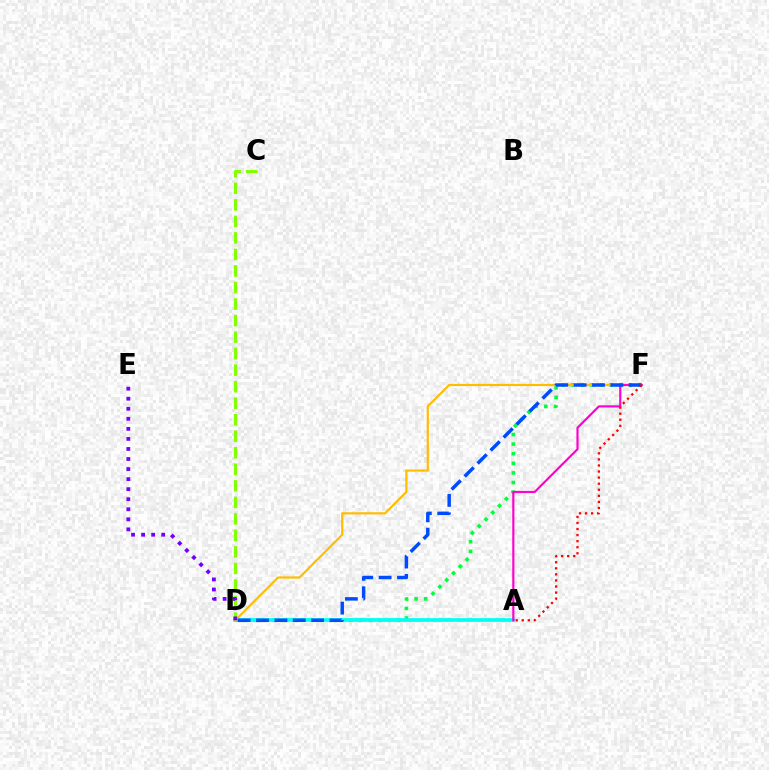{('D', 'F'): [{'color': '#00ff39', 'line_style': 'dotted', 'thickness': 2.61}, {'color': '#ffbd00', 'line_style': 'solid', 'thickness': 1.58}, {'color': '#004bff', 'line_style': 'dashed', 'thickness': 2.5}], ('A', 'D'): [{'color': '#00fff6', 'line_style': 'solid', 'thickness': 2.69}], ('C', 'D'): [{'color': '#84ff00', 'line_style': 'dashed', 'thickness': 2.25}], ('A', 'F'): [{'color': '#ff00cf', 'line_style': 'solid', 'thickness': 1.56}, {'color': '#ff0000', 'line_style': 'dotted', 'thickness': 1.65}], ('D', 'E'): [{'color': '#7200ff', 'line_style': 'dotted', 'thickness': 2.73}]}